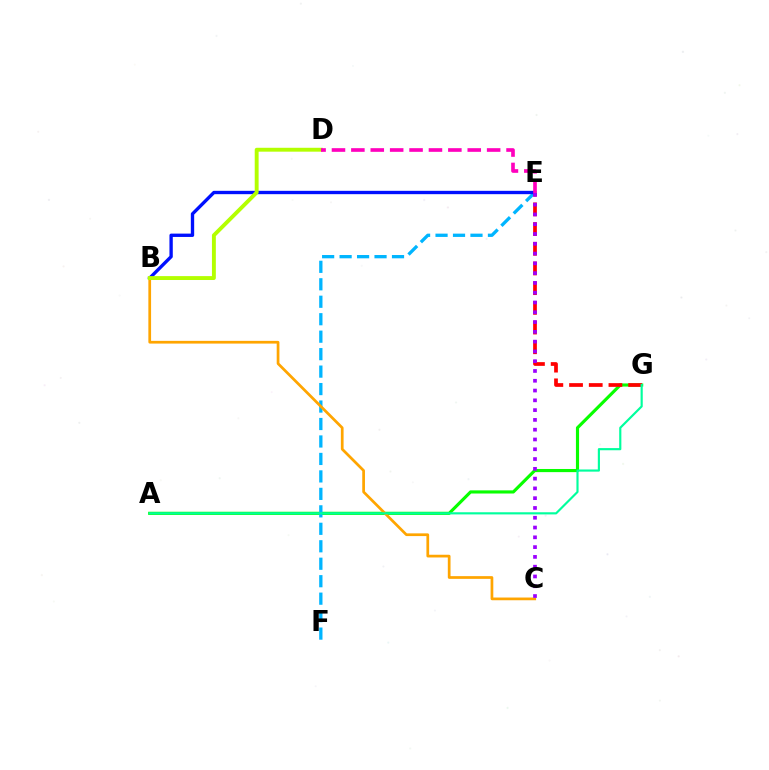{('A', 'G'): [{'color': '#08ff00', 'line_style': 'solid', 'thickness': 2.26}, {'color': '#00ff9d', 'line_style': 'solid', 'thickness': 1.56}], ('E', 'F'): [{'color': '#00b5ff', 'line_style': 'dashed', 'thickness': 2.37}], ('B', 'E'): [{'color': '#0010ff', 'line_style': 'solid', 'thickness': 2.41}], ('E', 'G'): [{'color': '#ff0000', 'line_style': 'dashed', 'thickness': 2.68}], ('B', 'C'): [{'color': '#ffa500', 'line_style': 'solid', 'thickness': 1.96}], ('B', 'D'): [{'color': '#b3ff00', 'line_style': 'solid', 'thickness': 2.8}], ('C', 'E'): [{'color': '#9b00ff', 'line_style': 'dotted', 'thickness': 2.66}], ('D', 'E'): [{'color': '#ff00bd', 'line_style': 'dashed', 'thickness': 2.63}]}